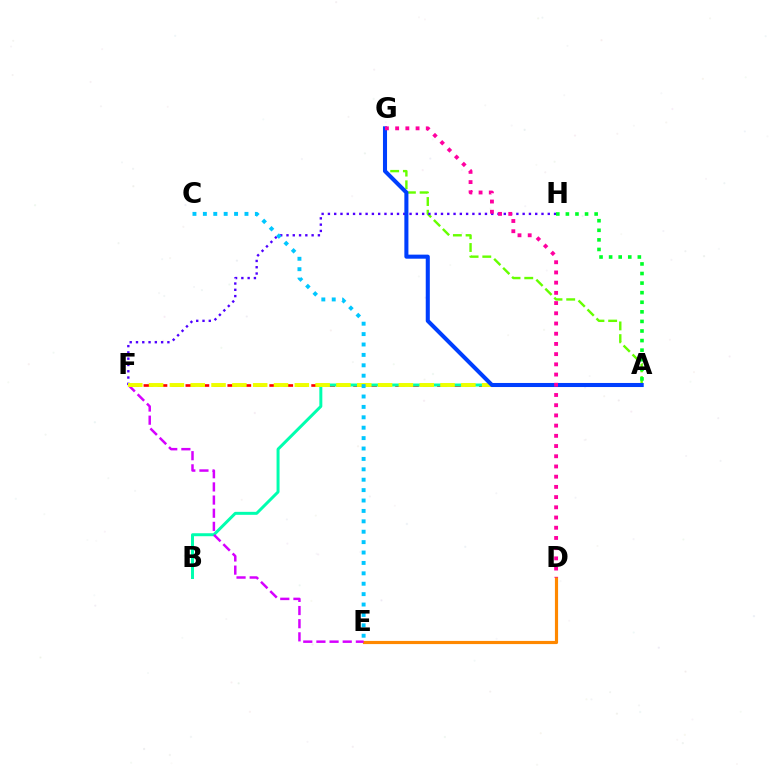{('A', 'G'): [{'color': '#66ff00', 'line_style': 'dashed', 'thickness': 1.73}, {'color': '#003fff', 'line_style': 'solid', 'thickness': 2.92}], ('D', 'E'): [{'color': '#ff8800', 'line_style': 'solid', 'thickness': 2.28}], ('A', 'F'): [{'color': '#ff0000', 'line_style': 'dashed', 'thickness': 1.9}, {'color': '#eeff00', 'line_style': 'dashed', 'thickness': 2.83}], ('A', 'B'): [{'color': '#00ffaf', 'line_style': 'solid', 'thickness': 2.15}], ('E', 'F'): [{'color': '#d600ff', 'line_style': 'dashed', 'thickness': 1.79}], ('F', 'H'): [{'color': '#4f00ff', 'line_style': 'dotted', 'thickness': 1.71}], ('A', 'H'): [{'color': '#00ff27', 'line_style': 'dotted', 'thickness': 2.6}], ('D', 'G'): [{'color': '#ff00a0', 'line_style': 'dotted', 'thickness': 2.77}], ('C', 'E'): [{'color': '#00c7ff', 'line_style': 'dotted', 'thickness': 2.83}]}